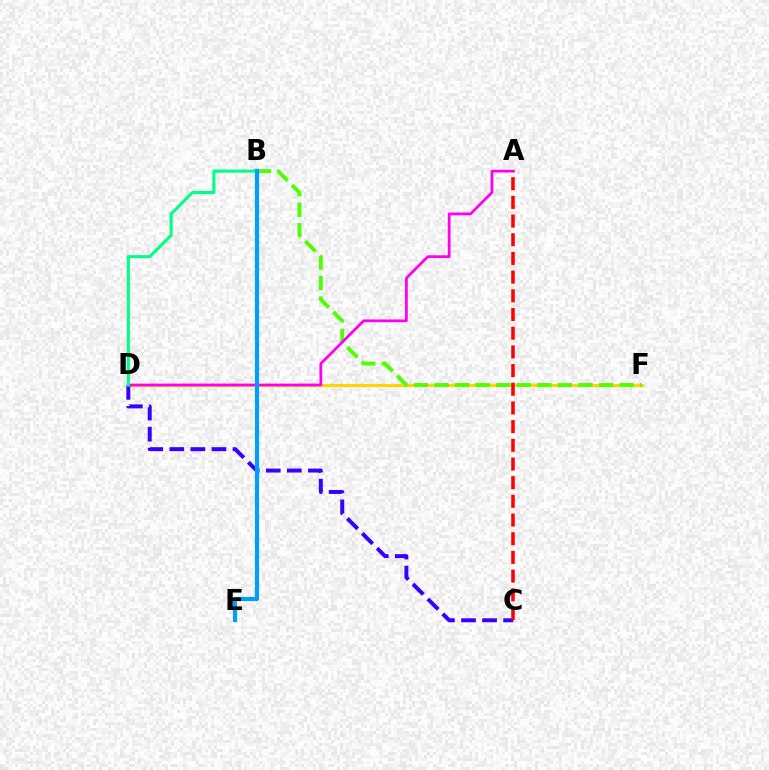{('D', 'F'): [{'color': '#ffd500', 'line_style': 'solid', 'thickness': 2.23}], ('B', 'F'): [{'color': '#4fff00', 'line_style': 'dashed', 'thickness': 2.79}], ('C', 'D'): [{'color': '#3700ff', 'line_style': 'dashed', 'thickness': 2.86}], ('A', 'D'): [{'color': '#ff00ed', 'line_style': 'solid', 'thickness': 1.98}], ('A', 'C'): [{'color': '#ff0000', 'line_style': 'dashed', 'thickness': 2.54}], ('B', 'D'): [{'color': '#00ff86', 'line_style': 'solid', 'thickness': 2.23}], ('B', 'E'): [{'color': '#009eff', 'line_style': 'solid', 'thickness': 2.99}]}